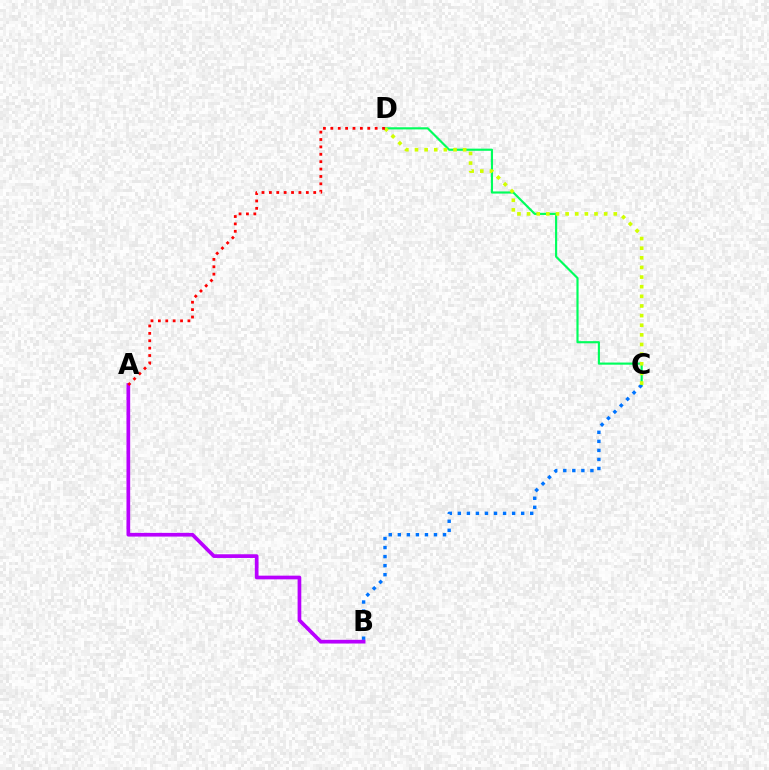{('C', 'D'): [{'color': '#00ff5c', 'line_style': 'solid', 'thickness': 1.55}, {'color': '#d1ff00', 'line_style': 'dotted', 'thickness': 2.62}], ('B', 'C'): [{'color': '#0074ff', 'line_style': 'dotted', 'thickness': 2.46}], ('A', 'B'): [{'color': '#b900ff', 'line_style': 'solid', 'thickness': 2.66}], ('A', 'D'): [{'color': '#ff0000', 'line_style': 'dotted', 'thickness': 2.01}]}